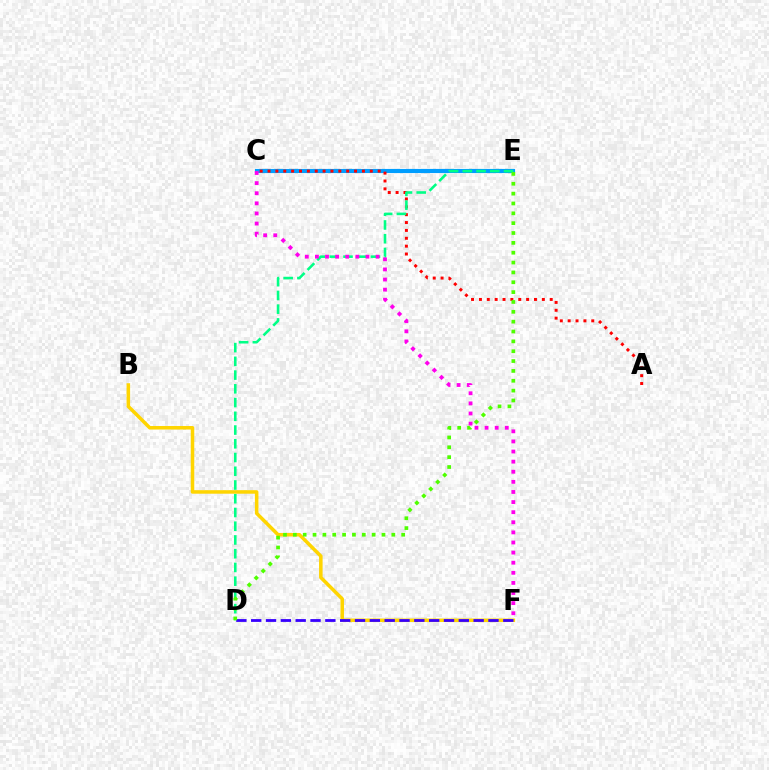{('C', 'E'): [{'color': '#009eff', 'line_style': 'solid', 'thickness': 2.97}], ('A', 'C'): [{'color': '#ff0000', 'line_style': 'dotted', 'thickness': 2.14}], ('D', 'E'): [{'color': '#00ff86', 'line_style': 'dashed', 'thickness': 1.87}, {'color': '#4fff00', 'line_style': 'dotted', 'thickness': 2.68}], ('B', 'F'): [{'color': '#ffd500', 'line_style': 'solid', 'thickness': 2.54}], ('C', 'F'): [{'color': '#ff00ed', 'line_style': 'dotted', 'thickness': 2.75}], ('D', 'F'): [{'color': '#3700ff', 'line_style': 'dashed', 'thickness': 2.01}]}